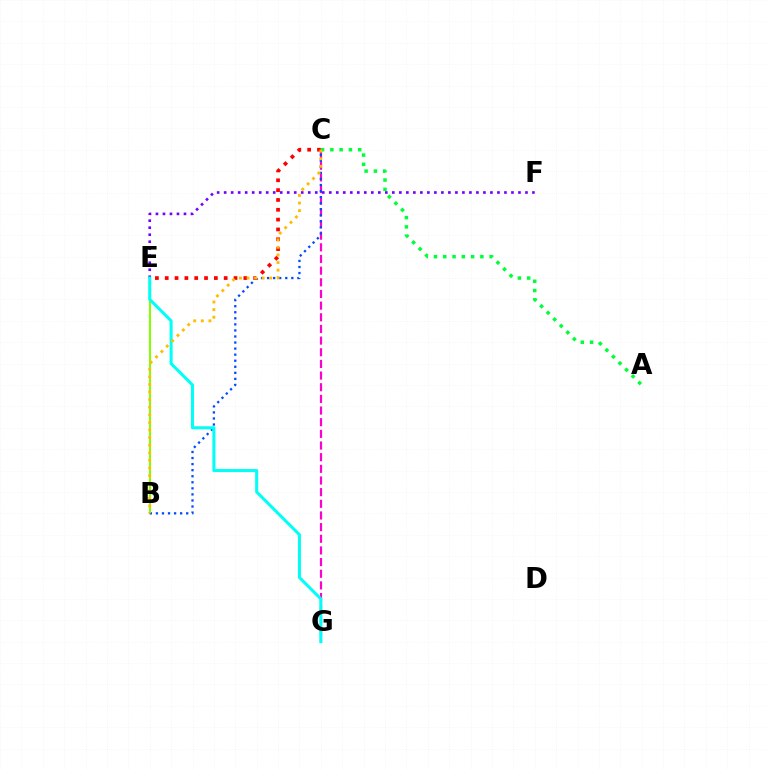{('C', 'G'): [{'color': '#ff00cf', 'line_style': 'dashed', 'thickness': 1.58}], ('B', 'E'): [{'color': '#84ff00', 'line_style': 'solid', 'thickness': 1.5}], ('E', 'F'): [{'color': '#7200ff', 'line_style': 'dotted', 'thickness': 1.9}], ('C', 'E'): [{'color': '#ff0000', 'line_style': 'dotted', 'thickness': 2.67}], ('B', 'C'): [{'color': '#004bff', 'line_style': 'dotted', 'thickness': 1.65}, {'color': '#ffbd00', 'line_style': 'dotted', 'thickness': 2.06}], ('A', 'C'): [{'color': '#00ff39', 'line_style': 'dotted', 'thickness': 2.52}], ('E', 'G'): [{'color': '#00fff6', 'line_style': 'solid', 'thickness': 2.19}]}